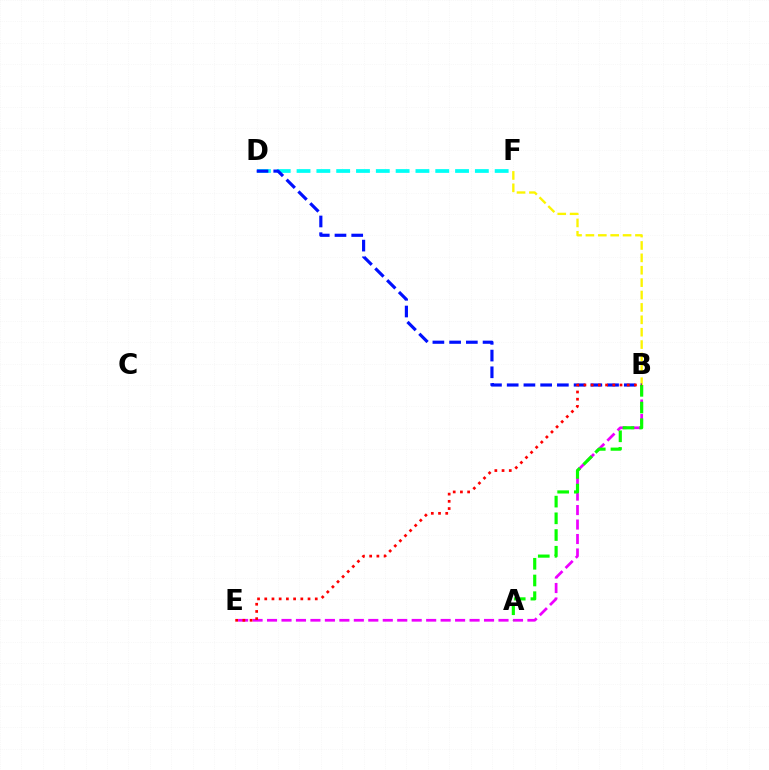{('B', 'F'): [{'color': '#fcf500', 'line_style': 'dashed', 'thickness': 1.68}], ('D', 'F'): [{'color': '#00fff6', 'line_style': 'dashed', 'thickness': 2.69}], ('B', 'E'): [{'color': '#ee00ff', 'line_style': 'dashed', 'thickness': 1.97}, {'color': '#ff0000', 'line_style': 'dotted', 'thickness': 1.96}], ('B', 'D'): [{'color': '#0010ff', 'line_style': 'dashed', 'thickness': 2.27}], ('A', 'B'): [{'color': '#08ff00', 'line_style': 'dashed', 'thickness': 2.27}]}